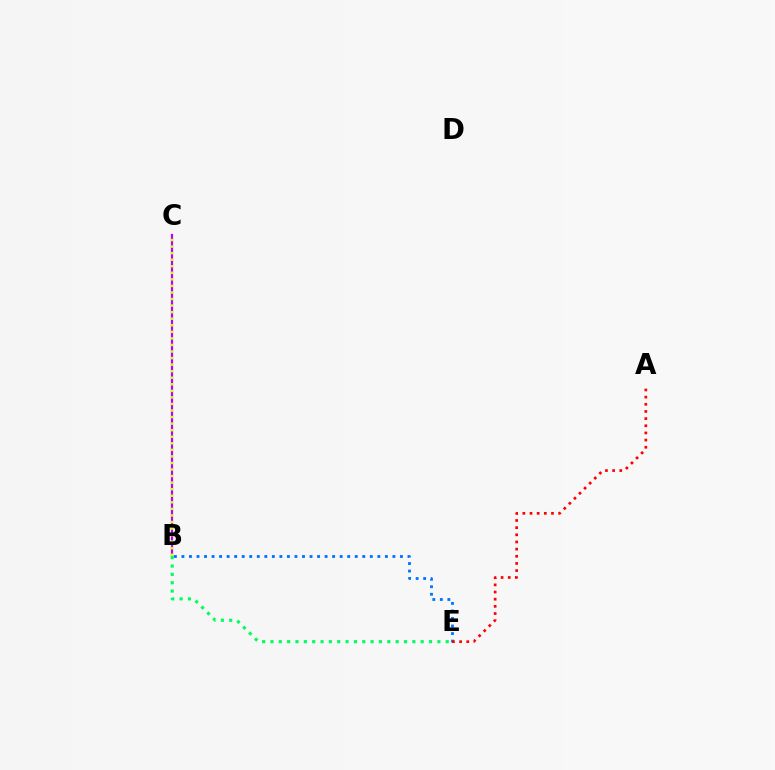{('B', 'C'): [{'color': '#b900ff', 'line_style': 'solid', 'thickness': 1.6}, {'color': '#d1ff00', 'line_style': 'dotted', 'thickness': 1.78}], ('B', 'E'): [{'color': '#00ff5c', 'line_style': 'dotted', 'thickness': 2.27}, {'color': '#0074ff', 'line_style': 'dotted', 'thickness': 2.05}], ('A', 'E'): [{'color': '#ff0000', 'line_style': 'dotted', 'thickness': 1.95}]}